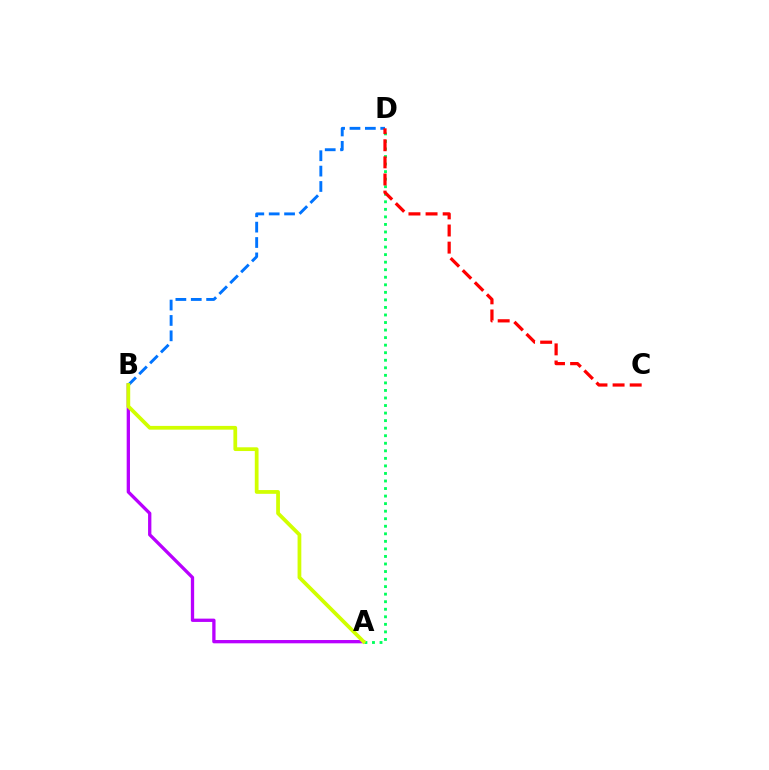{('A', 'B'): [{'color': '#b900ff', 'line_style': 'solid', 'thickness': 2.38}, {'color': '#d1ff00', 'line_style': 'solid', 'thickness': 2.7}], ('A', 'D'): [{'color': '#00ff5c', 'line_style': 'dotted', 'thickness': 2.05}], ('B', 'D'): [{'color': '#0074ff', 'line_style': 'dashed', 'thickness': 2.09}], ('C', 'D'): [{'color': '#ff0000', 'line_style': 'dashed', 'thickness': 2.32}]}